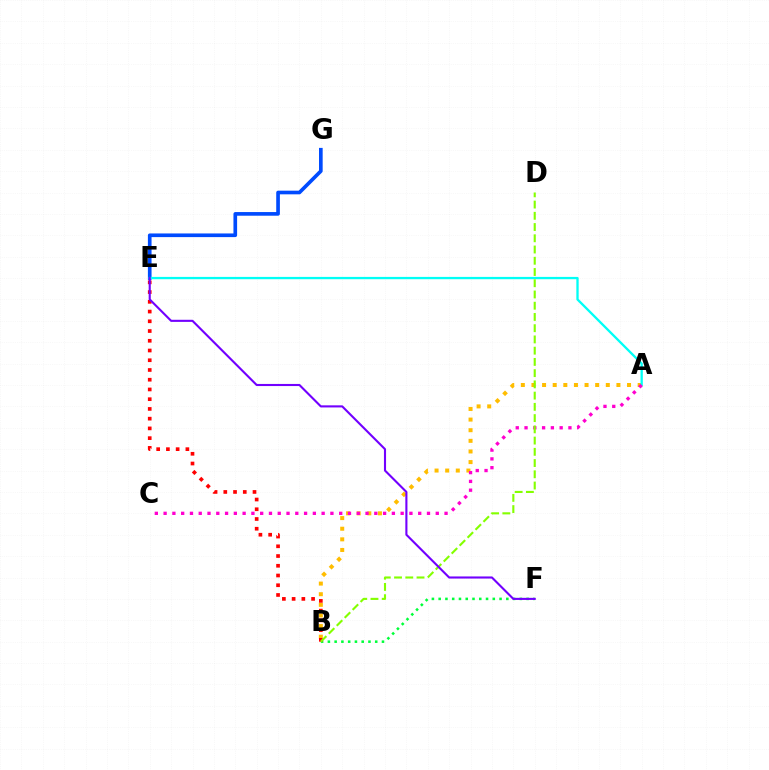{('A', 'B'): [{'color': '#ffbd00', 'line_style': 'dotted', 'thickness': 2.89}], ('E', 'G'): [{'color': '#004bff', 'line_style': 'solid', 'thickness': 2.63}], ('A', 'E'): [{'color': '#00fff6', 'line_style': 'solid', 'thickness': 1.66}], ('B', 'F'): [{'color': '#00ff39', 'line_style': 'dotted', 'thickness': 1.84}], ('B', 'E'): [{'color': '#ff0000', 'line_style': 'dotted', 'thickness': 2.65}], ('A', 'C'): [{'color': '#ff00cf', 'line_style': 'dotted', 'thickness': 2.39}], ('B', 'D'): [{'color': '#84ff00', 'line_style': 'dashed', 'thickness': 1.53}], ('E', 'F'): [{'color': '#7200ff', 'line_style': 'solid', 'thickness': 1.52}]}